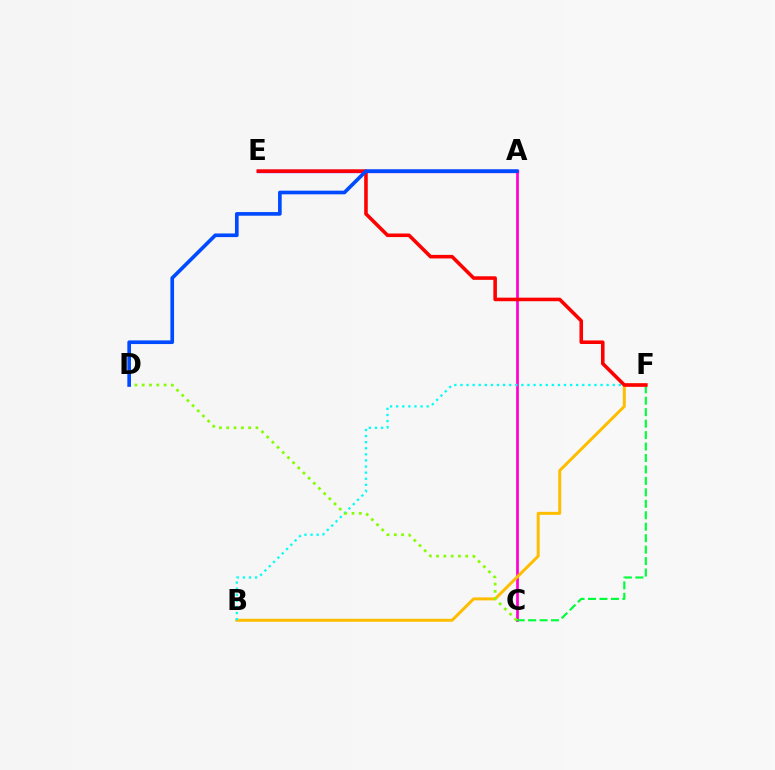{('A', 'E'): [{'color': '#7200ff', 'line_style': 'solid', 'thickness': 2.38}], ('A', 'C'): [{'color': '#ff00cf', 'line_style': 'solid', 'thickness': 1.96}], ('C', 'F'): [{'color': '#00ff39', 'line_style': 'dashed', 'thickness': 1.56}], ('B', 'F'): [{'color': '#ffbd00', 'line_style': 'solid', 'thickness': 2.15}, {'color': '#00fff6', 'line_style': 'dotted', 'thickness': 1.66}], ('E', 'F'): [{'color': '#ff0000', 'line_style': 'solid', 'thickness': 2.57}], ('C', 'D'): [{'color': '#84ff00', 'line_style': 'dotted', 'thickness': 1.98}], ('A', 'D'): [{'color': '#004bff', 'line_style': 'solid', 'thickness': 2.64}]}